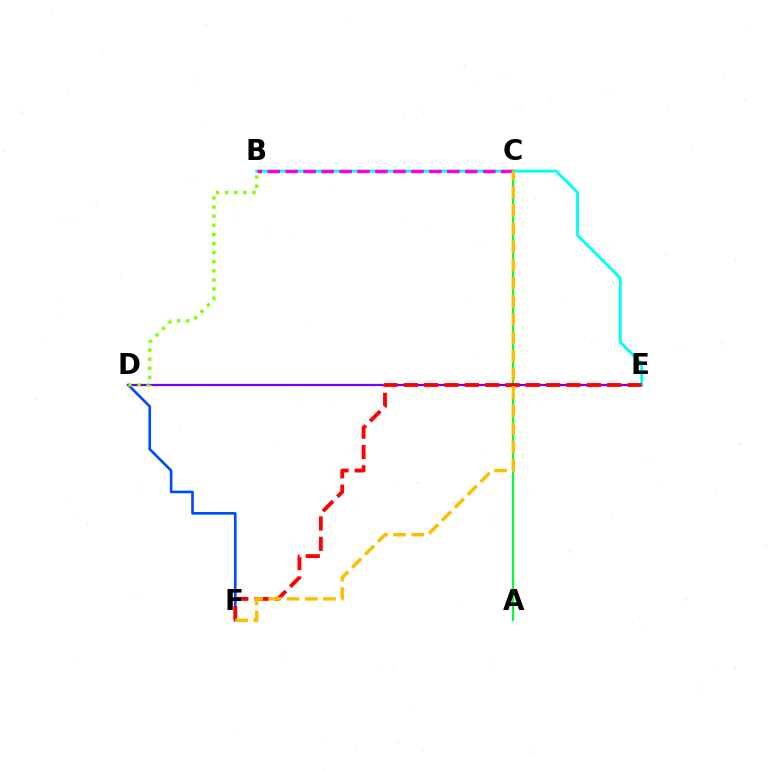{('D', 'E'): [{'color': '#7200ff', 'line_style': 'solid', 'thickness': 1.59}], ('B', 'E'): [{'color': '#00fff6', 'line_style': 'solid', 'thickness': 2.08}], ('B', 'C'): [{'color': '#ff00cf', 'line_style': 'dashed', 'thickness': 2.44}], ('D', 'F'): [{'color': '#004bff', 'line_style': 'solid', 'thickness': 1.89}], ('A', 'C'): [{'color': '#00ff39', 'line_style': 'solid', 'thickness': 1.59}], ('E', 'F'): [{'color': '#ff0000', 'line_style': 'dashed', 'thickness': 2.76}], ('C', 'F'): [{'color': '#ffbd00', 'line_style': 'dashed', 'thickness': 2.47}], ('B', 'D'): [{'color': '#84ff00', 'line_style': 'dotted', 'thickness': 2.47}]}